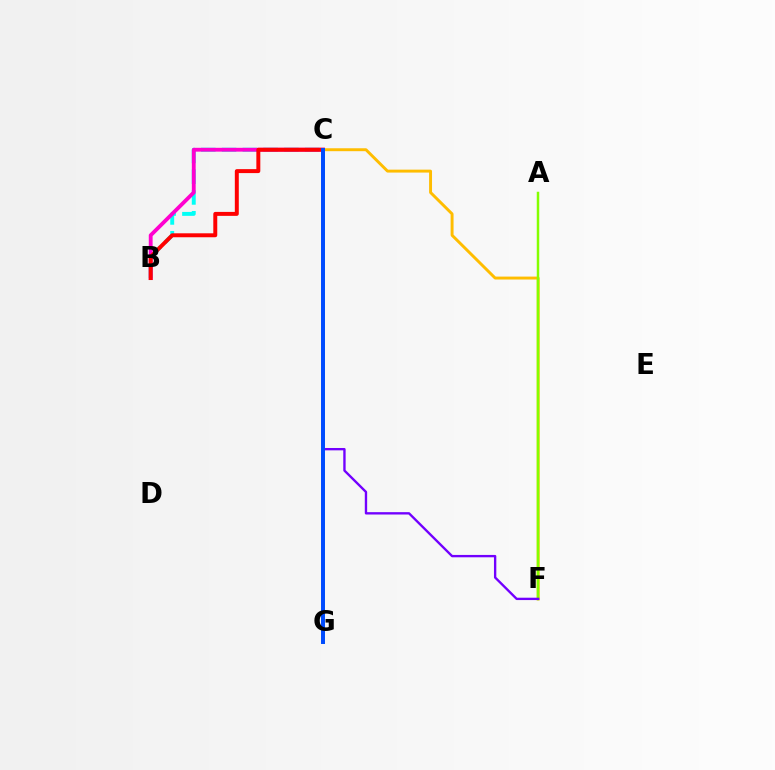{('B', 'C'): [{'color': '#00fff6', 'line_style': 'dashed', 'thickness': 2.82}, {'color': '#ff00cf', 'line_style': 'solid', 'thickness': 2.76}, {'color': '#ff0000', 'line_style': 'solid', 'thickness': 2.85}], ('C', 'G'): [{'color': '#00ff39', 'line_style': 'solid', 'thickness': 1.94}, {'color': '#004bff', 'line_style': 'solid', 'thickness': 2.85}], ('C', 'F'): [{'color': '#ffbd00', 'line_style': 'solid', 'thickness': 2.11}, {'color': '#7200ff', 'line_style': 'solid', 'thickness': 1.7}], ('A', 'F'): [{'color': '#84ff00', 'line_style': 'solid', 'thickness': 1.79}]}